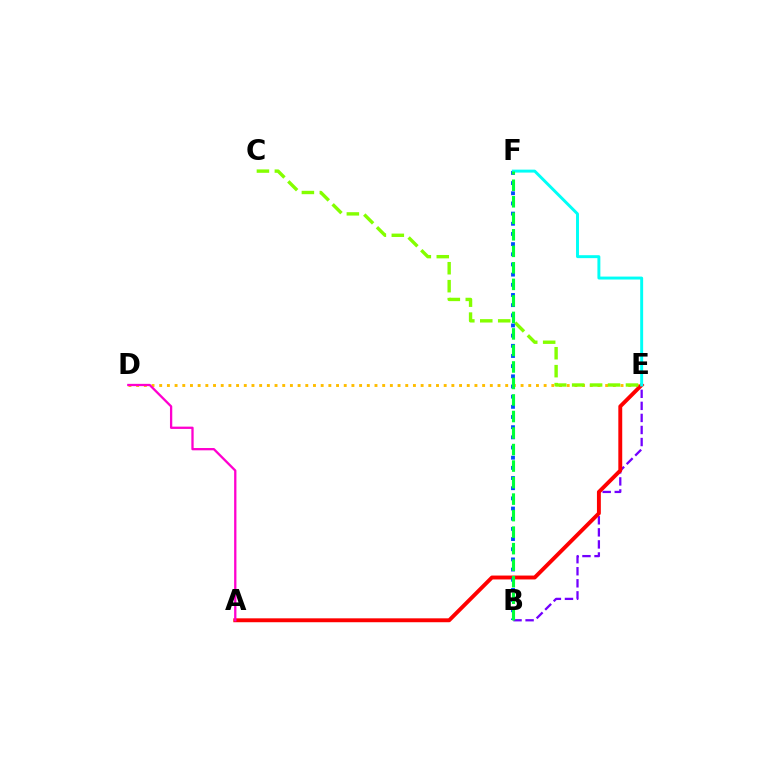{('B', 'E'): [{'color': '#7200ff', 'line_style': 'dashed', 'thickness': 1.64}], ('D', 'E'): [{'color': '#ffbd00', 'line_style': 'dotted', 'thickness': 2.09}], ('A', 'E'): [{'color': '#ff0000', 'line_style': 'solid', 'thickness': 2.81}], ('C', 'E'): [{'color': '#84ff00', 'line_style': 'dashed', 'thickness': 2.44}], ('A', 'D'): [{'color': '#ff00cf', 'line_style': 'solid', 'thickness': 1.65}], ('B', 'F'): [{'color': '#004bff', 'line_style': 'dotted', 'thickness': 2.76}, {'color': '#00ff39', 'line_style': 'dashed', 'thickness': 2.24}], ('E', 'F'): [{'color': '#00fff6', 'line_style': 'solid', 'thickness': 2.12}]}